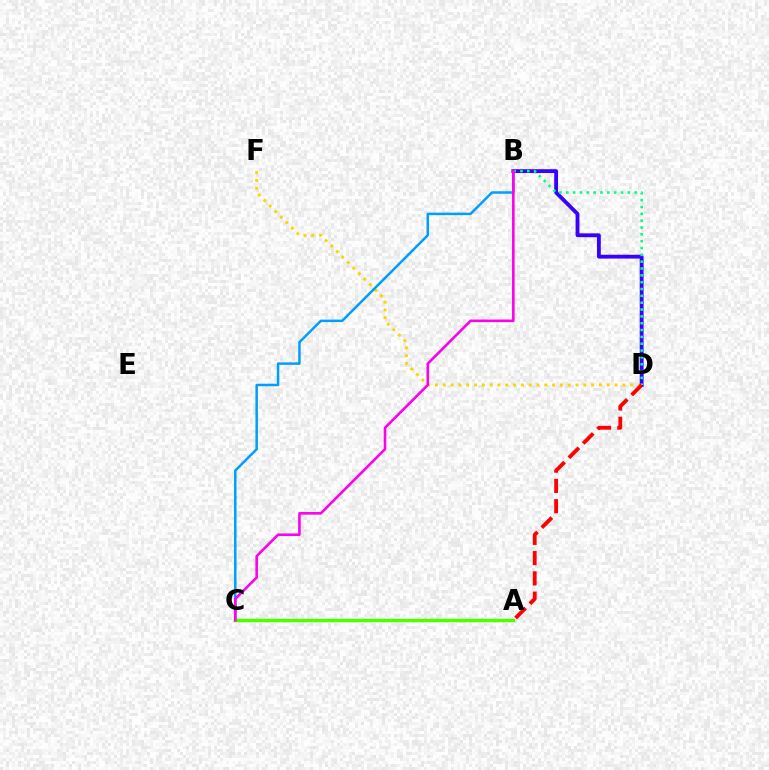{('D', 'F'): [{'color': '#ffd500', 'line_style': 'dotted', 'thickness': 2.12}], ('B', 'D'): [{'color': '#3700ff', 'line_style': 'solid', 'thickness': 2.76}, {'color': '#00ff86', 'line_style': 'dotted', 'thickness': 1.86}], ('B', 'C'): [{'color': '#009eff', 'line_style': 'solid', 'thickness': 1.8}, {'color': '#ff00ed', 'line_style': 'solid', 'thickness': 1.87}], ('A', 'C'): [{'color': '#4fff00', 'line_style': 'solid', 'thickness': 2.51}], ('A', 'D'): [{'color': '#ff0000', 'line_style': 'dashed', 'thickness': 2.75}]}